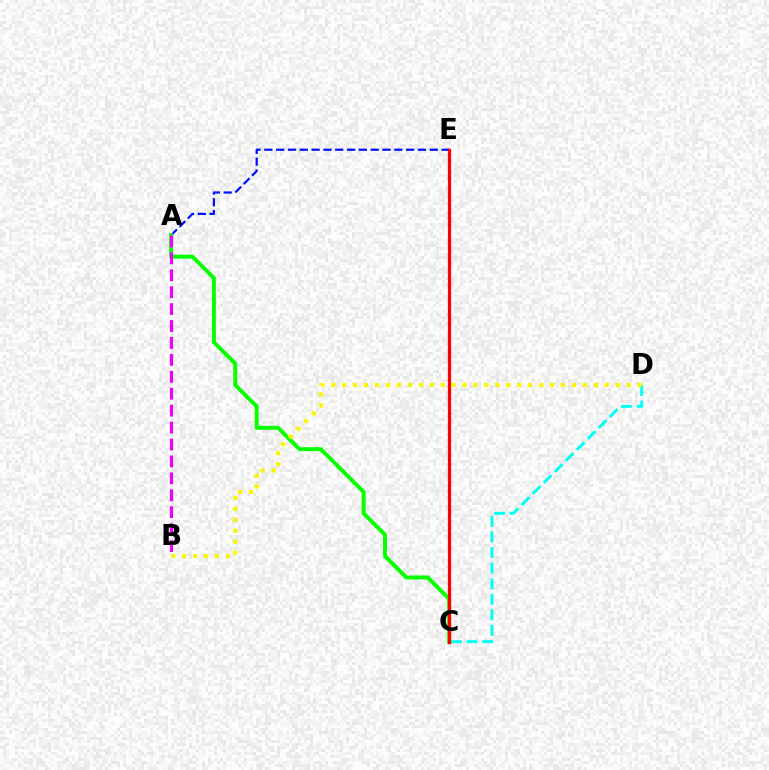{('C', 'D'): [{'color': '#00fff6', 'line_style': 'dashed', 'thickness': 2.12}], ('A', 'E'): [{'color': '#0010ff', 'line_style': 'dashed', 'thickness': 1.61}], ('A', 'C'): [{'color': '#08ff00', 'line_style': 'solid', 'thickness': 2.85}], ('B', 'D'): [{'color': '#fcf500', 'line_style': 'dotted', 'thickness': 2.97}], ('C', 'E'): [{'color': '#ff0000', 'line_style': 'solid', 'thickness': 2.35}], ('A', 'B'): [{'color': '#ee00ff', 'line_style': 'dashed', 'thickness': 2.3}]}